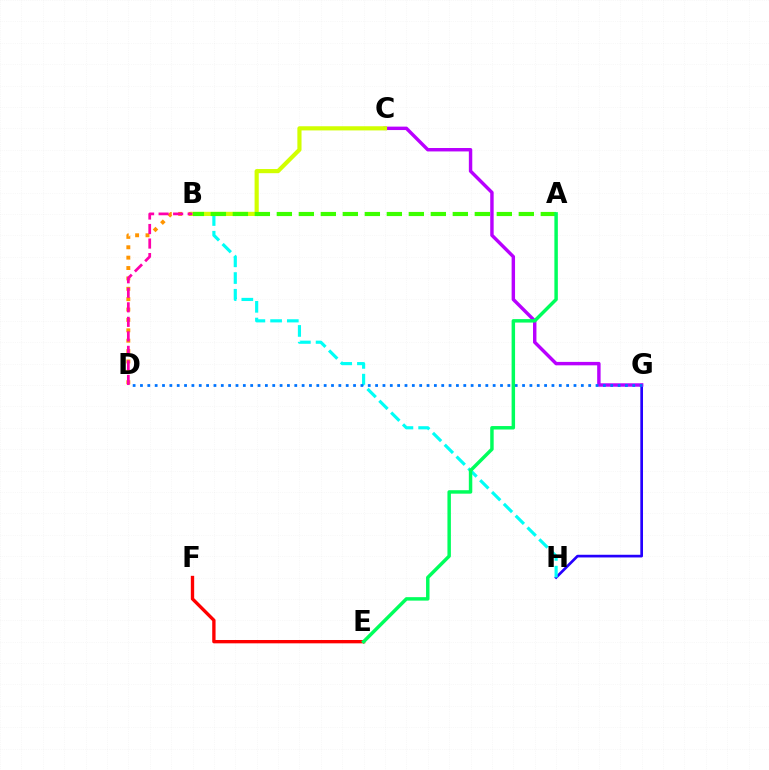{('G', 'H'): [{'color': '#2500ff', 'line_style': 'solid', 'thickness': 1.93}], ('B', 'D'): [{'color': '#ff9400', 'line_style': 'dotted', 'thickness': 2.82}, {'color': '#ff00ac', 'line_style': 'dashed', 'thickness': 1.97}], ('C', 'G'): [{'color': '#b900ff', 'line_style': 'solid', 'thickness': 2.47}], ('B', 'H'): [{'color': '#00fff6', 'line_style': 'dashed', 'thickness': 2.27}], ('E', 'F'): [{'color': '#ff0000', 'line_style': 'solid', 'thickness': 2.4}], ('D', 'G'): [{'color': '#0074ff', 'line_style': 'dotted', 'thickness': 2.0}], ('B', 'C'): [{'color': '#d1ff00', 'line_style': 'solid', 'thickness': 3.0}], ('A', 'B'): [{'color': '#3dff00', 'line_style': 'dashed', 'thickness': 2.99}], ('A', 'E'): [{'color': '#00ff5c', 'line_style': 'solid', 'thickness': 2.5}]}